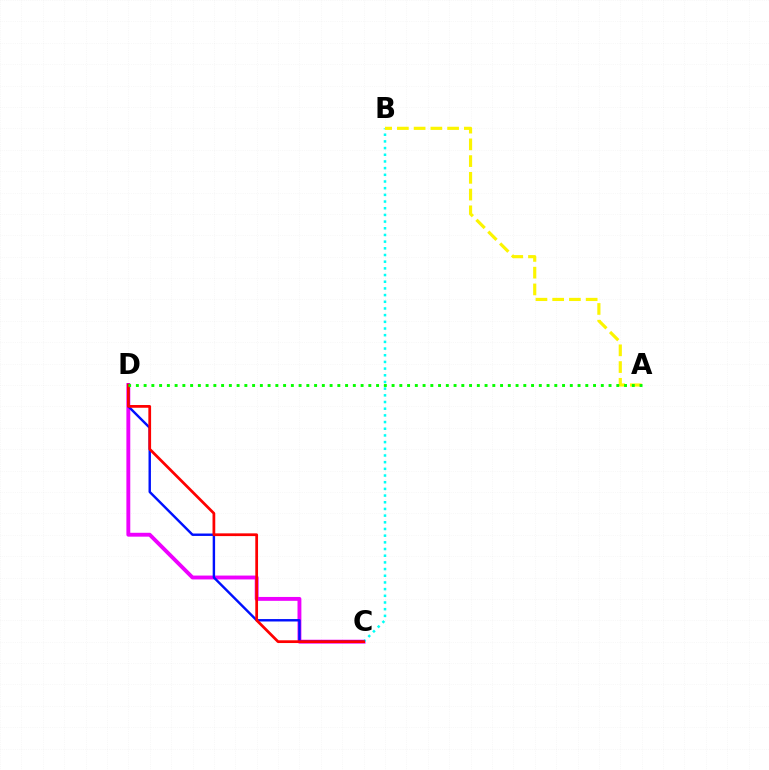{('C', 'D'): [{'color': '#ee00ff', 'line_style': 'solid', 'thickness': 2.79}, {'color': '#0010ff', 'line_style': 'solid', 'thickness': 1.74}, {'color': '#ff0000', 'line_style': 'solid', 'thickness': 1.97}], ('B', 'C'): [{'color': '#00fff6', 'line_style': 'dotted', 'thickness': 1.82}], ('A', 'B'): [{'color': '#fcf500', 'line_style': 'dashed', 'thickness': 2.27}], ('A', 'D'): [{'color': '#08ff00', 'line_style': 'dotted', 'thickness': 2.11}]}